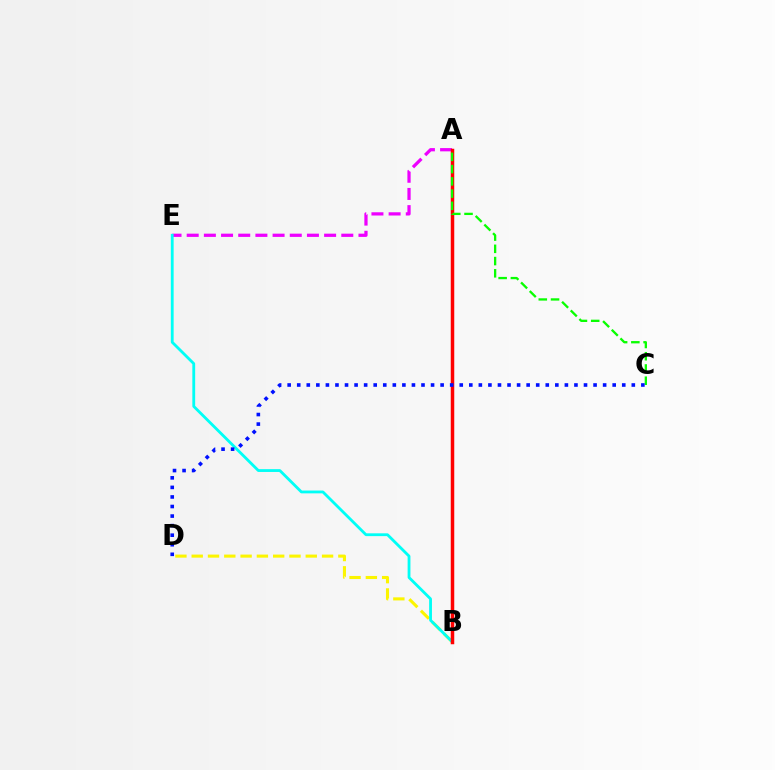{('A', 'E'): [{'color': '#ee00ff', 'line_style': 'dashed', 'thickness': 2.33}], ('B', 'D'): [{'color': '#fcf500', 'line_style': 'dashed', 'thickness': 2.21}], ('B', 'E'): [{'color': '#00fff6', 'line_style': 'solid', 'thickness': 2.03}], ('A', 'B'): [{'color': '#ff0000', 'line_style': 'solid', 'thickness': 2.51}], ('A', 'C'): [{'color': '#08ff00', 'line_style': 'dashed', 'thickness': 1.66}], ('C', 'D'): [{'color': '#0010ff', 'line_style': 'dotted', 'thickness': 2.6}]}